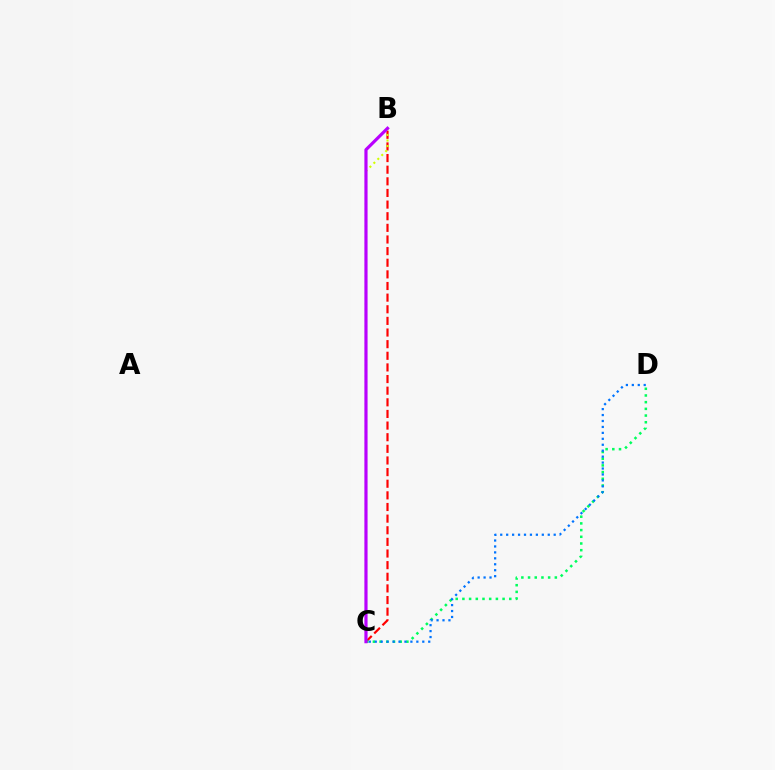{('B', 'C'): [{'color': '#ff0000', 'line_style': 'dashed', 'thickness': 1.58}, {'color': '#d1ff00', 'line_style': 'dotted', 'thickness': 1.51}, {'color': '#b900ff', 'line_style': 'solid', 'thickness': 2.29}], ('C', 'D'): [{'color': '#00ff5c', 'line_style': 'dotted', 'thickness': 1.82}, {'color': '#0074ff', 'line_style': 'dotted', 'thickness': 1.61}]}